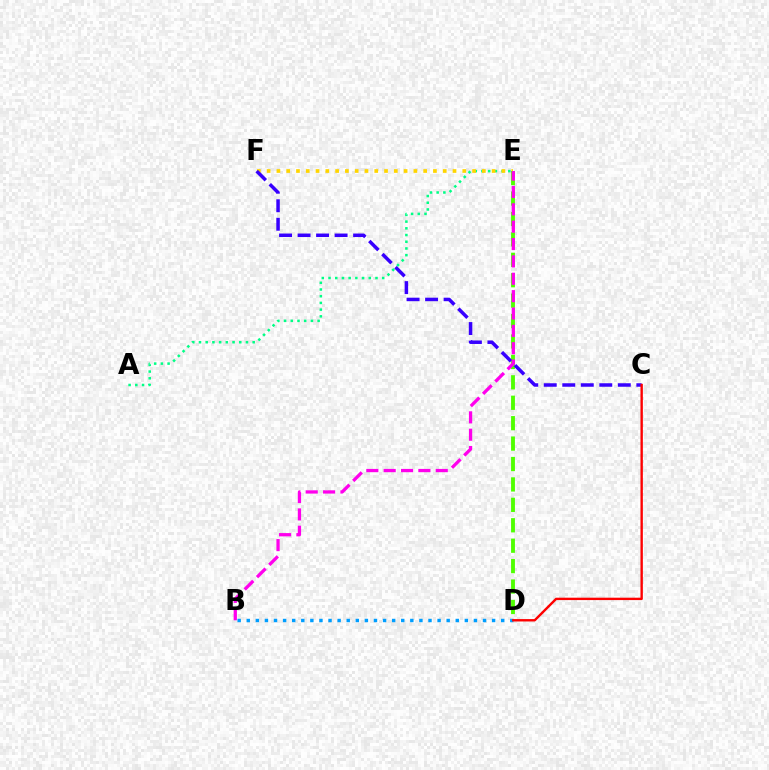{('A', 'E'): [{'color': '#00ff86', 'line_style': 'dotted', 'thickness': 1.82}], ('E', 'F'): [{'color': '#ffd500', 'line_style': 'dotted', 'thickness': 2.66}], ('D', 'E'): [{'color': '#4fff00', 'line_style': 'dashed', 'thickness': 2.77}], ('C', 'F'): [{'color': '#3700ff', 'line_style': 'dashed', 'thickness': 2.52}], ('B', 'E'): [{'color': '#ff00ed', 'line_style': 'dashed', 'thickness': 2.36}], ('B', 'D'): [{'color': '#009eff', 'line_style': 'dotted', 'thickness': 2.47}], ('C', 'D'): [{'color': '#ff0000', 'line_style': 'solid', 'thickness': 1.72}]}